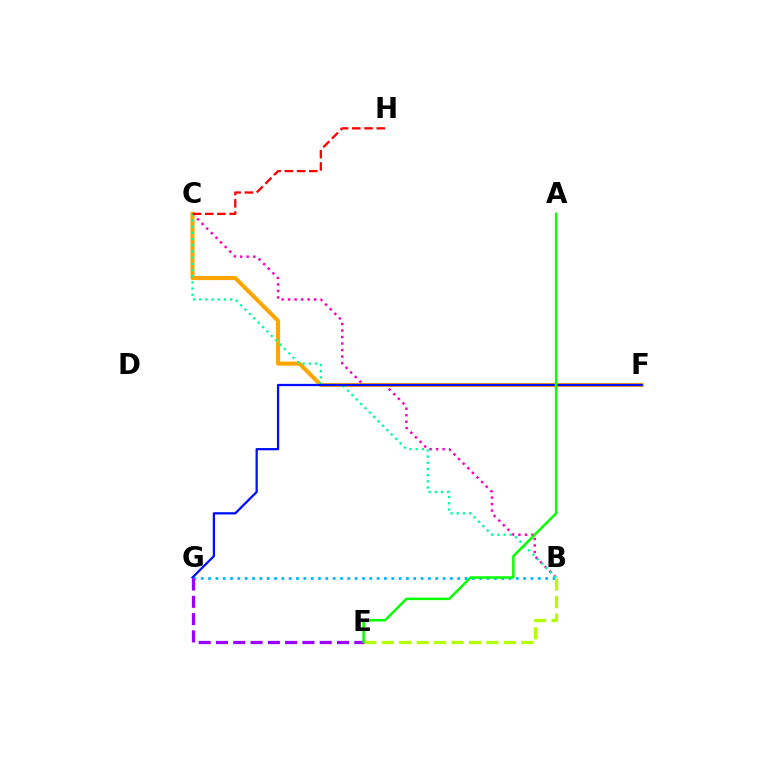{('B', 'C'): [{'color': '#ff00bd', 'line_style': 'dotted', 'thickness': 1.77}, {'color': '#00ff9d', 'line_style': 'dotted', 'thickness': 1.68}], ('B', 'G'): [{'color': '#00b5ff', 'line_style': 'dotted', 'thickness': 1.99}], ('C', 'F'): [{'color': '#ffa500', 'line_style': 'solid', 'thickness': 2.94}], ('F', 'G'): [{'color': '#0010ff', 'line_style': 'solid', 'thickness': 1.64}], ('E', 'G'): [{'color': '#9b00ff', 'line_style': 'dashed', 'thickness': 2.35}], ('C', 'H'): [{'color': '#ff0000', 'line_style': 'dashed', 'thickness': 1.66}], ('B', 'E'): [{'color': '#b3ff00', 'line_style': 'dashed', 'thickness': 2.37}], ('A', 'E'): [{'color': '#08ff00', 'line_style': 'solid', 'thickness': 1.79}]}